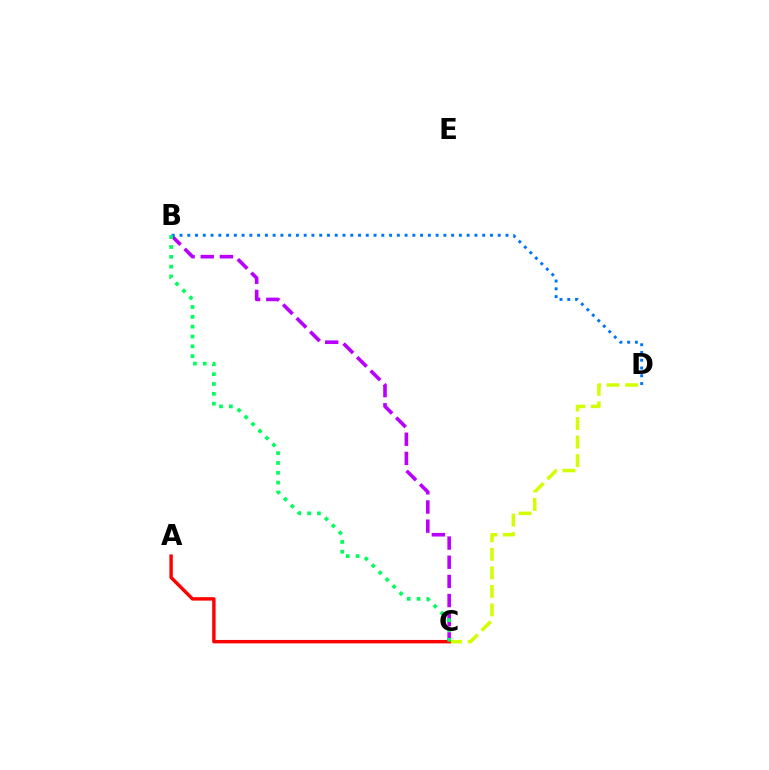{('B', 'C'): [{'color': '#b900ff', 'line_style': 'dashed', 'thickness': 2.6}, {'color': '#00ff5c', 'line_style': 'dotted', 'thickness': 2.67}], ('B', 'D'): [{'color': '#0074ff', 'line_style': 'dotted', 'thickness': 2.11}], ('C', 'D'): [{'color': '#d1ff00', 'line_style': 'dashed', 'thickness': 2.52}], ('A', 'C'): [{'color': '#ff0000', 'line_style': 'solid', 'thickness': 2.46}]}